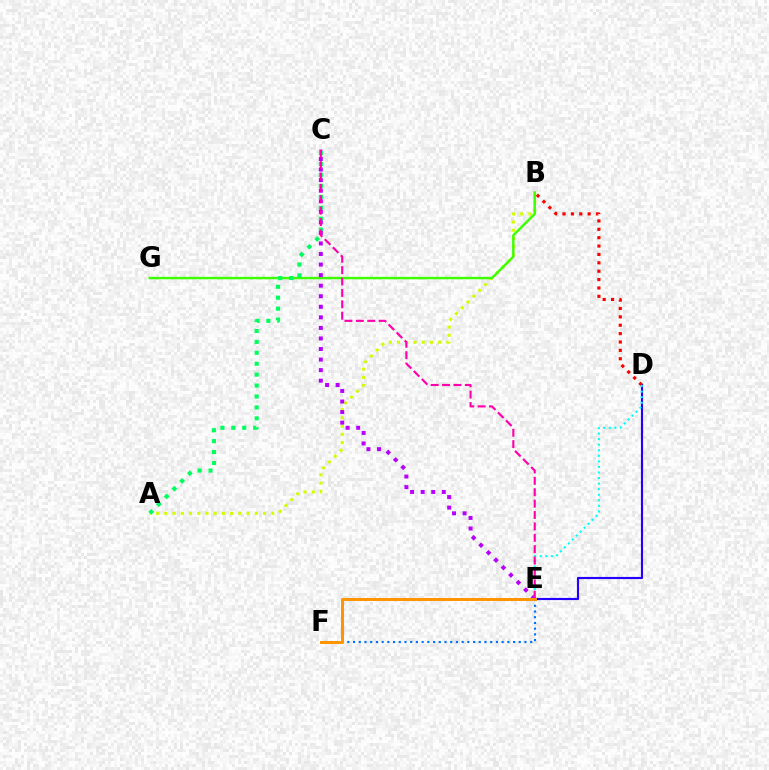{('A', 'B'): [{'color': '#d1ff00', 'line_style': 'dotted', 'thickness': 2.23}], ('B', 'G'): [{'color': '#3dff00', 'line_style': 'solid', 'thickness': 1.76}], ('D', 'E'): [{'color': '#2500ff', 'line_style': 'solid', 'thickness': 1.55}, {'color': '#00fff6', 'line_style': 'dotted', 'thickness': 1.51}], ('B', 'D'): [{'color': '#ff0000', 'line_style': 'dotted', 'thickness': 2.28}], ('A', 'C'): [{'color': '#00ff5c', 'line_style': 'dotted', 'thickness': 2.97}], ('C', 'E'): [{'color': '#b900ff', 'line_style': 'dotted', 'thickness': 2.87}, {'color': '#ff00ac', 'line_style': 'dashed', 'thickness': 1.55}], ('E', 'F'): [{'color': '#0074ff', 'line_style': 'dotted', 'thickness': 1.55}, {'color': '#ff9400', 'line_style': 'solid', 'thickness': 2.14}]}